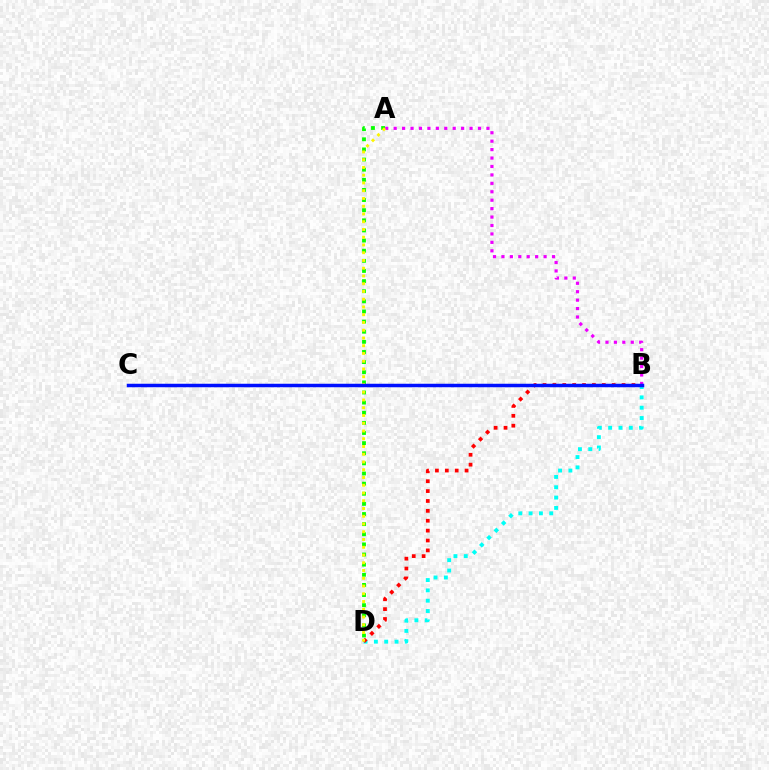{('A', 'B'): [{'color': '#ee00ff', 'line_style': 'dotted', 'thickness': 2.29}], ('B', 'D'): [{'color': '#00fff6', 'line_style': 'dotted', 'thickness': 2.8}, {'color': '#ff0000', 'line_style': 'dotted', 'thickness': 2.69}], ('A', 'D'): [{'color': '#08ff00', 'line_style': 'dotted', 'thickness': 2.75}, {'color': '#fcf500', 'line_style': 'dotted', 'thickness': 2.11}], ('B', 'C'): [{'color': '#0010ff', 'line_style': 'solid', 'thickness': 2.52}]}